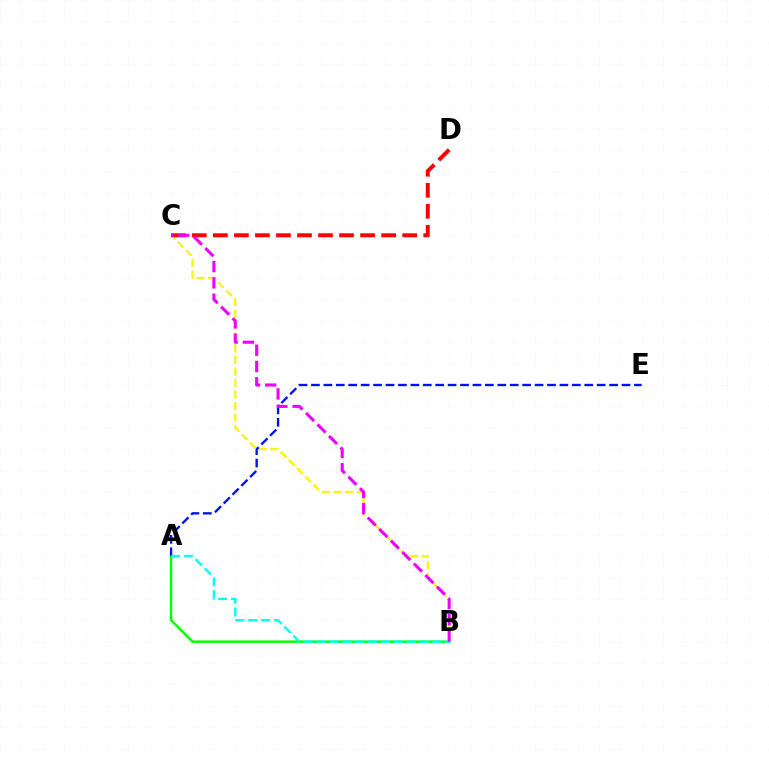{('B', 'C'): [{'color': '#fcf500', 'line_style': 'dashed', 'thickness': 1.57}, {'color': '#ee00ff', 'line_style': 'dashed', 'thickness': 2.21}], ('C', 'D'): [{'color': '#ff0000', 'line_style': 'dashed', 'thickness': 2.86}], ('A', 'B'): [{'color': '#08ff00', 'line_style': 'solid', 'thickness': 1.77}, {'color': '#00fff6', 'line_style': 'dashed', 'thickness': 1.75}], ('A', 'E'): [{'color': '#0010ff', 'line_style': 'dashed', 'thickness': 1.69}]}